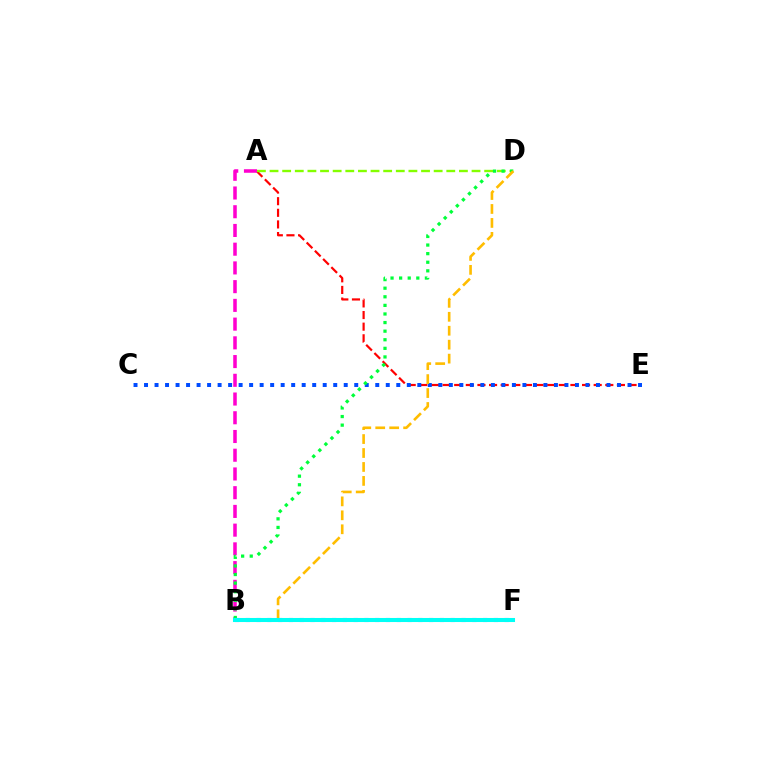{('A', 'E'): [{'color': '#ff0000', 'line_style': 'dashed', 'thickness': 1.58}], ('B', 'F'): [{'color': '#7200ff', 'line_style': 'dotted', 'thickness': 2.93}, {'color': '#00fff6', 'line_style': 'solid', 'thickness': 2.92}], ('C', 'E'): [{'color': '#004bff', 'line_style': 'dotted', 'thickness': 2.86}], ('A', 'D'): [{'color': '#84ff00', 'line_style': 'dashed', 'thickness': 1.72}], ('A', 'B'): [{'color': '#ff00cf', 'line_style': 'dashed', 'thickness': 2.54}], ('B', 'D'): [{'color': '#00ff39', 'line_style': 'dotted', 'thickness': 2.33}, {'color': '#ffbd00', 'line_style': 'dashed', 'thickness': 1.9}]}